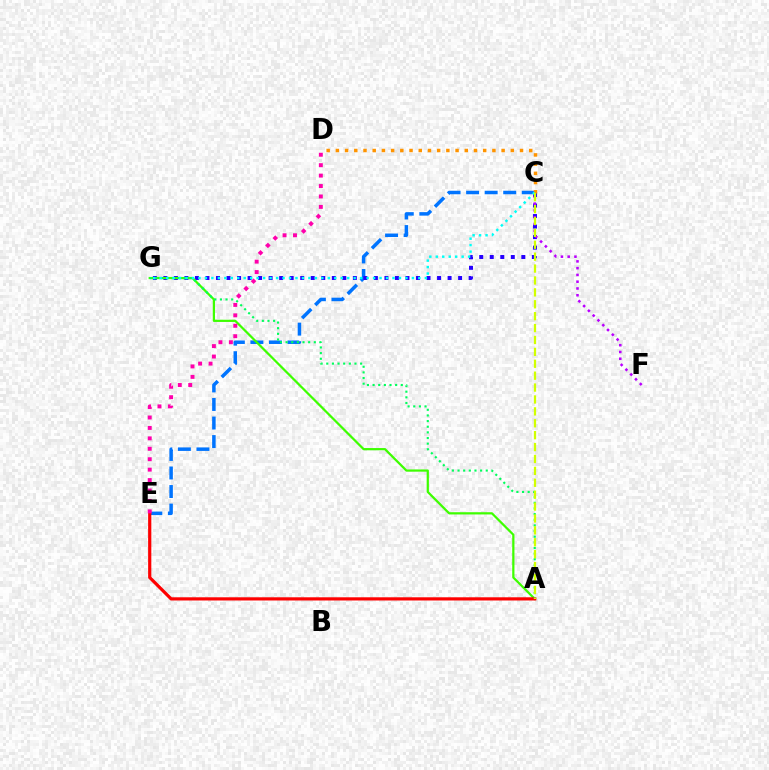{('C', 'E'): [{'color': '#0074ff', 'line_style': 'dashed', 'thickness': 2.52}], ('C', 'G'): [{'color': '#2500ff', 'line_style': 'dotted', 'thickness': 2.86}, {'color': '#00fff6', 'line_style': 'dotted', 'thickness': 1.76}], ('A', 'G'): [{'color': '#3dff00', 'line_style': 'solid', 'thickness': 1.6}, {'color': '#00ff5c', 'line_style': 'dotted', 'thickness': 1.53}], ('A', 'E'): [{'color': '#ff0000', 'line_style': 'solid', 'thickness': 2.3}], ('C', 'F'): [{'color': '#b900ff', 'line_style': 'dotted', 'thickness': 1.84}], ('C', 'D'): [{'color': '#ff9400', 'line_style': 'dotted', 'thickness': 2.5}], ('D', 'E'): [{'color': '#ff00ac', 'line_style': 'dotted', 'thickness': 2.83}], ('A', 'C'): [{'color': '#d1ff00', 'line_style': 'dashed', 'thickness': 1.62}]}